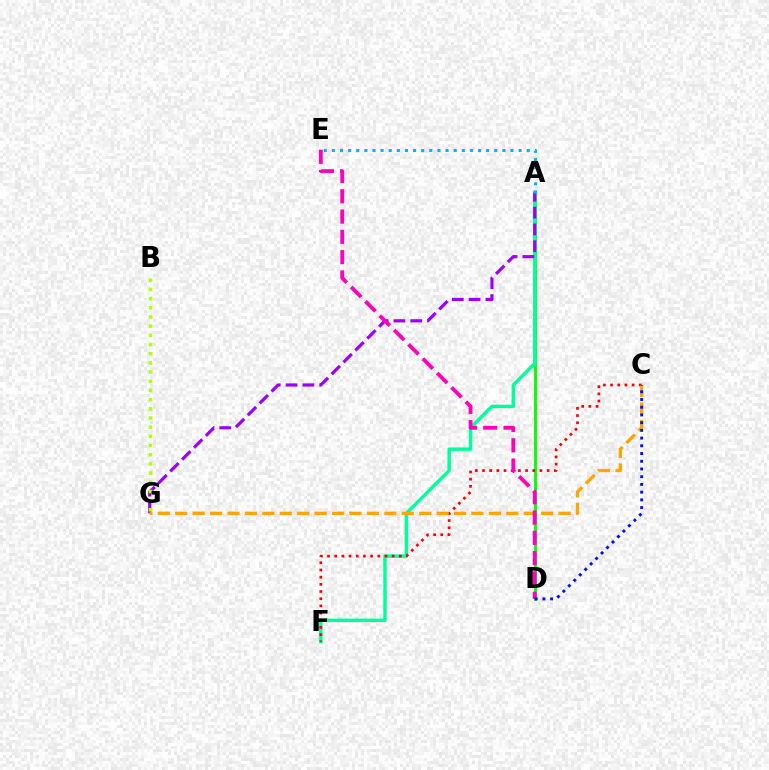{('A', 'D'): [{'color': '#08ff00', 'line_style': 'solid', 'thickness': 2.09}], ('A', 'F'): [{'color': '#00ff9d', 'line_style': 'solid', 'thickness': 2.47}], ('C', 'F'): [{'color': '#ff0000', 'line_style': 'dotted', 'thickness': 1.95}], ('A', 'G'): [{'color': '#9b00ff', 'line_style': 'dashed', 'thickness': 2.28}], ('A', 'E'): [{'color': '#00b5ff', 'line_style': 'dotted', 'thickness': 2.21}], ('B', 'G'): [{'color': '#b3ff00', 'line_style': 'dotted', 'thickness': 2.5}], ('C', 'G'): [{'color': '#ffa500', 'line_style': 'dashed', 'thickness': 2.37}], ('D', 'E'): [{'color': '#ff00bd', 'line_style': 'dashed', 'thickness': 2.76}], ('C', 'D'): [{'color': '#0010ff', 'line_style': 'dotted', 'thickness': 2.1}]}